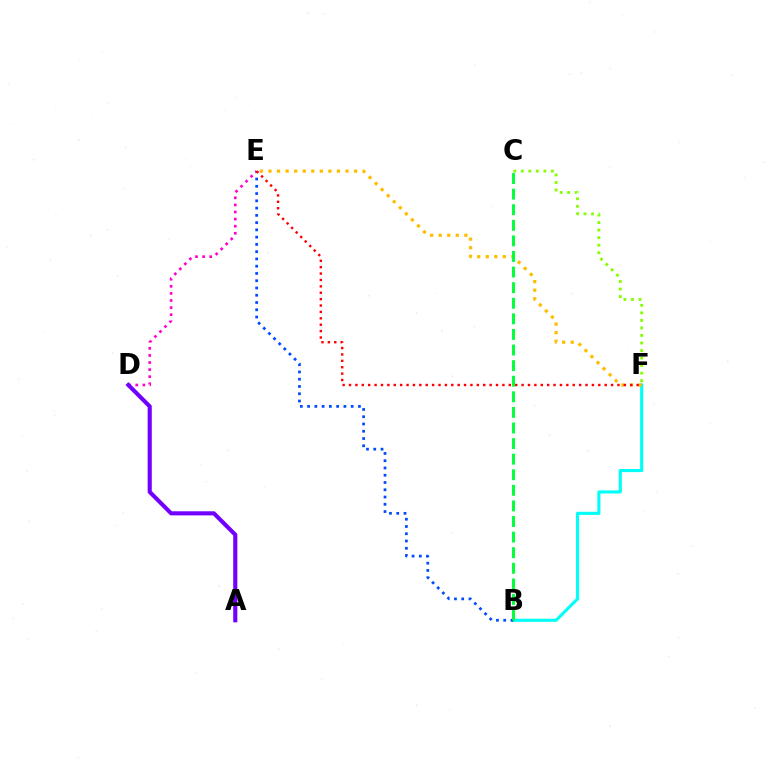{('B', 'F'): [{'color': '#00fff6', 'line_style': 'solid', 'thickness': 2.24}], ('E', 'F'): [{'color': '#ffbd00', 'line_style': 'dotted', 'thickness': 2.32}, {'color': '#ff0000', 'line_style': 'dotted', 'thickness': 1.74}], ('B', 'E'): [{'color': '#004bff', 'line_style': 'dotted', 'thickness': 1.97}], ('B', 'C'): [{'color': '#00ff39', 'line_style': 'dashed', 'thickness': 2.12}], ('C', 'F'): [{'color': '#84ff00', 'line_style': 'dotted', 'thickness': 2.05}], ('D', 'E'): [{'color': '#ff00cf', 'line_style': 'dotted', 'thickness': 1.93}], ('A', 'D'): [{'color': '#7200ff', 'line_style': 'solid', 'thickness': 2.96}]}